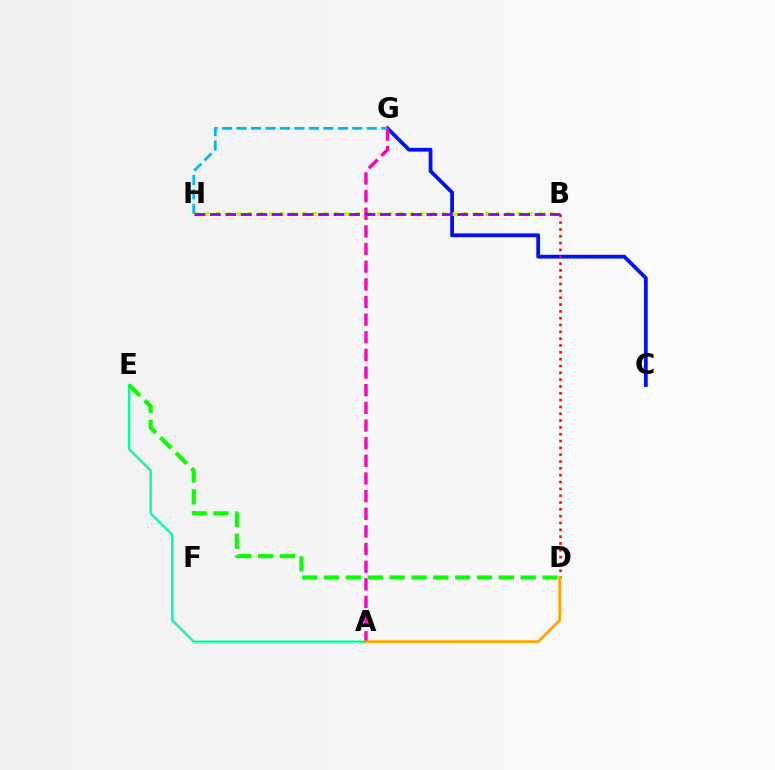{('C', 'G'): [{'color': '#0010ff', 'line_style': 'solid', 'thickness': 2.72}], ('A', 'E'): [{'color': '#00ff9d', 'line_style': 'solid', 'thickness': 1.7}], ('B', 'D'): [{'color': '#ff0000', 'line_style': 'dotted', 'thickness': 1.85}], ('B', 'H'): [{'color': '#b3ff00', 'line_style': 'dotted', 'thickness': 2.93}, {'color': '#9b00ff', 'line_style': 'dashed', 'thickness': 2.1}], ('A', 'G'): [{'color': '#ff00bd', 'line_style': 'dashed', 'thickness': 2.4}], ('A', 'D'): [{'color': '#ffa500', 'line_style': 'solid', 'thickness': 2.03}], ('D', 'E'): [{'color': '#08ff00', 'line_style': 'dashed', 'thickness': 2.97}], ('G', 'H'): [{'color': '#00b5ff', 'line_style': 'dashed', 'thickness': 1.97}]}